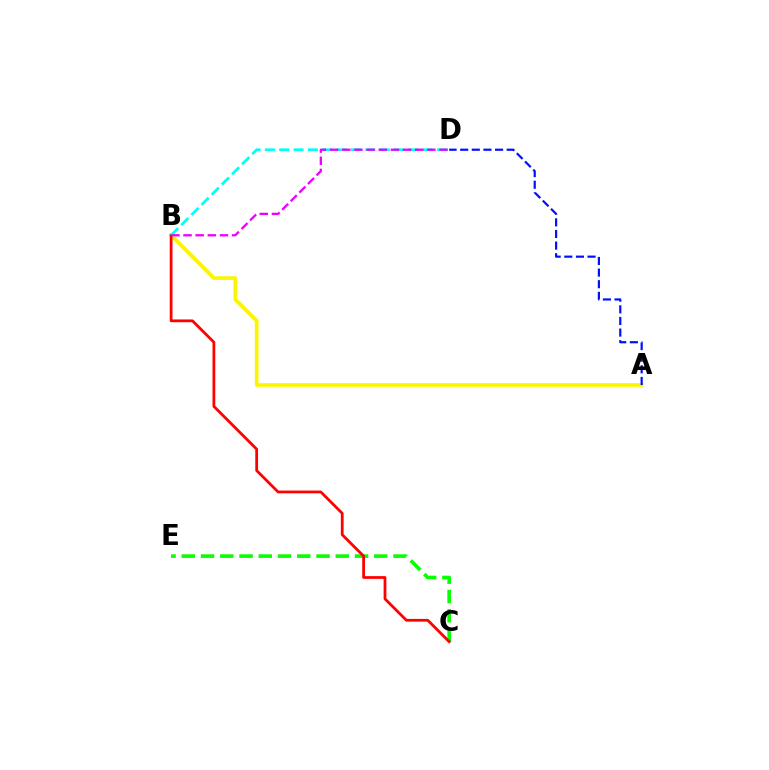{('A', 'B'): [{'color': '#fcf500', 'line_style': 'solid', 'thickness': 2.64}], ('C', 'E'): [{'color': '#08ff00', 'line_style': 'dashed', 'thickness': 2.61}], ('B', 'C'): [{'color': '#ff0000', 'line_style': 'solid', 'thickness': 1.99}], ('B', 'D'): [{'color': '#00fff6', 'line_style': 'dashed', 'thickness': 1.95}, {'color': '#ee00ff', 'line_style': 'dashed', 'thickness': 1.65}], ('A', 'D'): [{'color': '#0010ff', 'line_style': 'dashed', 'thickness': 1.58}]}